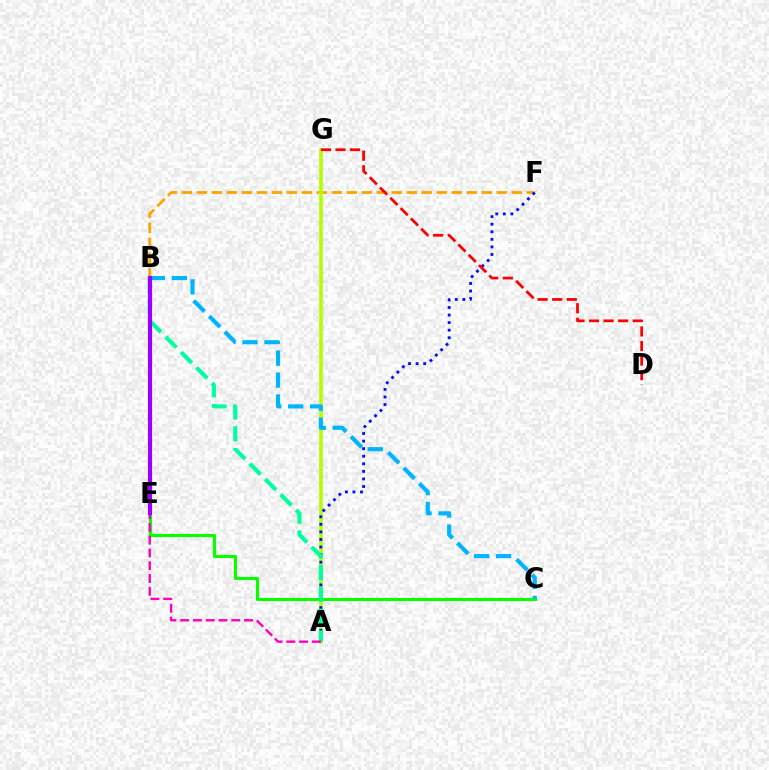{('B', 'F'): [{'color': '#ffa500', 'line_style': 'dashed', 'thickness': 2.04}], ('A', 'G'): [{'color': '#b3ff00', 'line_style': 'solid', 'thickness': 2.63}], ('A', 'F'): [{'color': '#0010ff', 'line_style': 'dotted', 'thickness': 2.06}], ('C', 'E'): [{'color': '#08ff00', 'line_style': 'solid', 'thickness': 2.24}], ('A', 'B'): [{'color': '#00ff9d', 'line_style': 'dashed', 'thickness': 2.96}], ('A', 'E'): [{'color': '#ff00bd', 'line_style': 'dashed', 'thickness': 1.74}], ('D', 'G'): [{'color': '#ff0000', 'line_style': 'dashed', 'thickness': 1.98}], ('B', 'C'): [{'color': '#00b5ff', 'line_style': 'dashed', 'thickness': 2.98}], ('B', 'E'): [{'color': '#9b00ff', 'line_style': 'solid', 'thickness': 2.98}]}